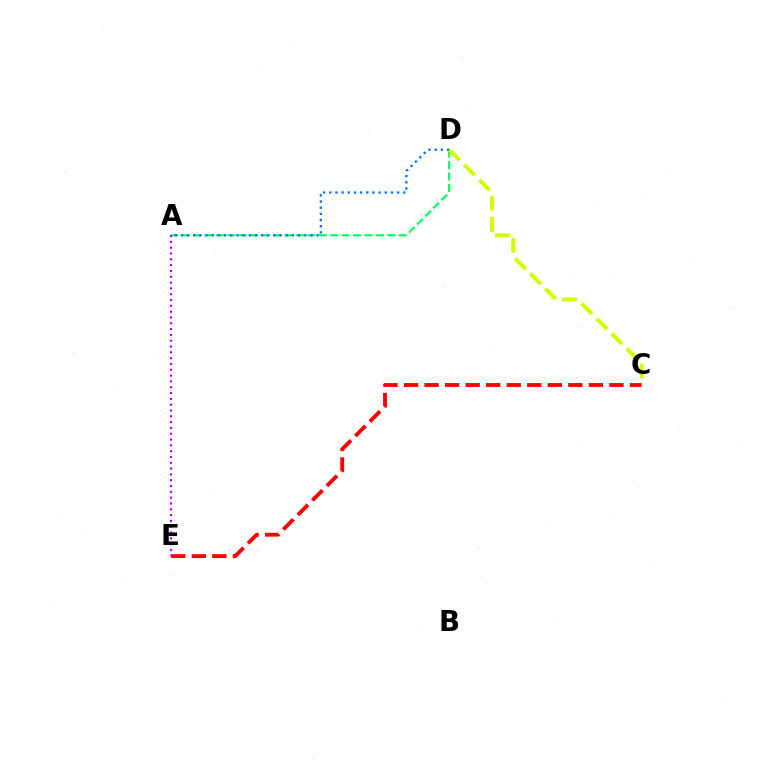{('A', 'D'): [{'color': '#00ff5c', 'line_style': 'dashed', 'thickness': 1.55}, {'color': '#0074ff', 'line_style': 'dotted', 'thickness': 1.68}], ('C', 'D'): [{'color': '#d1ff00', 'line_style': 'dashed', 'thickness': 2.89}], ('C', 'E'): [{'color': '#ff0000', 'line_style': 'dashed', 'thickness': 2.79}], ('A', 'E'): [{'color': '#b900ff', 'line_style': 'dotted', 'thickness': 1.58}]}